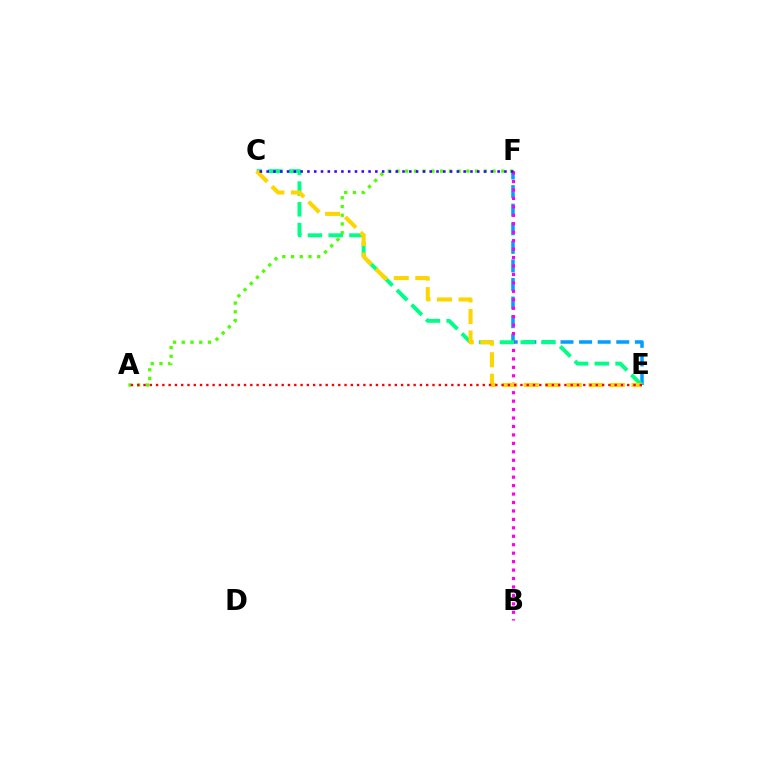{('E', 'F'): [{'color': '#009eff', 'line_style': 'dashed', 'thickness': 2.52}], ('B', 'F'): [{'color': '#ff00ed', 'line_style': 'dotted', 'thickness': 2.29}], ('A', 'F'): [{'color': '#4fff00', 'line_style': 'dotted', 'thickness': 2.37}], ('C', 'E'): [{'color': '#00ff86', 'line_style': 'dashed', 'thickness': 2.82}, {'color': '#ffd500', 'line_style': 'dashed', 'thickness': 2.93}], ('C', 'F'): [{'color': '#3700ff', 'line_style': 'dotted', 'thickness': 1.85}], ('A', 'E'): [{'color': '#ff0000', 'line_style': 'dotted', 'thickness': 1.71}]}